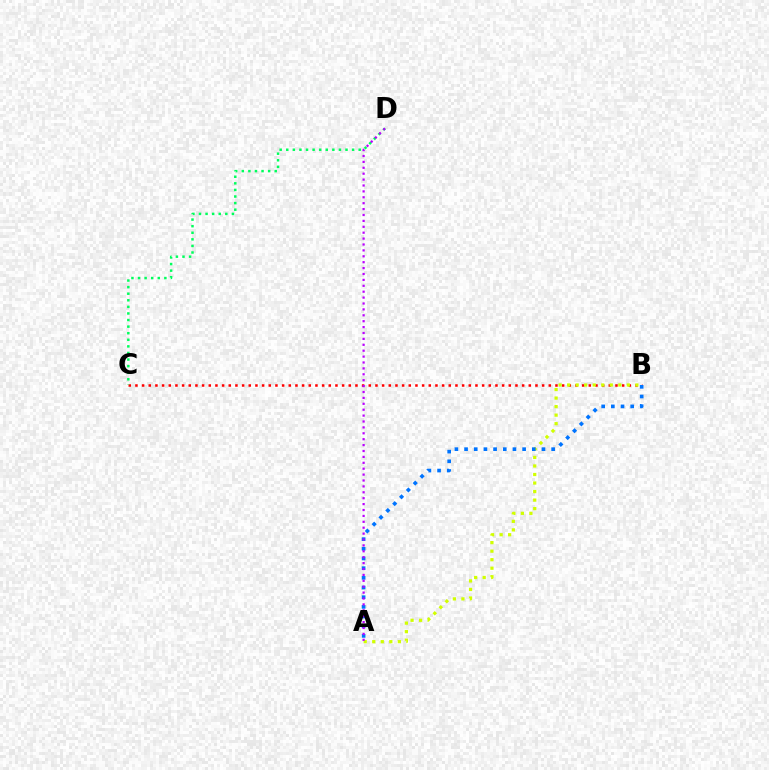{('B', 'C'): [{'color': '#ff0000', 'line_style': 'dotted', 'thickness': 1.81}], ('A', 'B'): [{'color': '#d1ff00', 'line_style': 'dotted', 'thickness': 2.32}, {'color': '#0074ff', 'line_style': 'dotted', 'thickness': 2.63}], ('C', 'D'): [{'color': '#00ff5c', 'line_style': 'dotted', 'thickness': 1.79}], ('A', 'D'): [{'color': '#b900ff', 'line_style': 'dotted', 'thickness': 1.6}]}